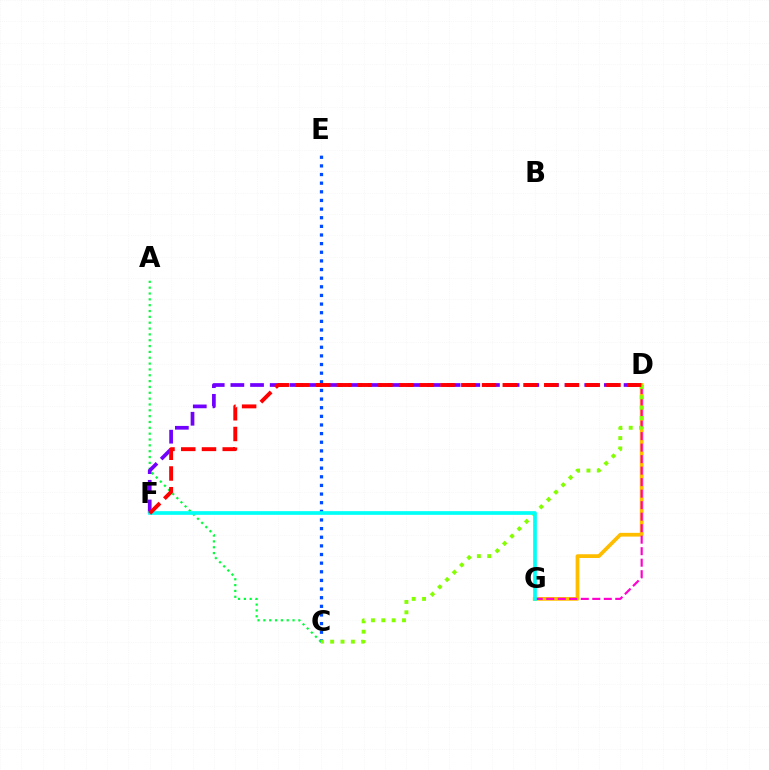{('D', 'G'): [{'color': '#ffbd00', 'line_style': 'solid', 'thickness': 2.69}, {'color': '#ff00cf', 'line_style': 'dashed', 'thickness': 1.56}], ('C', 'E'): [{'color': '#004bff', 'line_style': 'dotted', 'thickness': 2.35}], ('A', 'C'): [{'color': '#00ff39', 'line_style': 'dotted', 'thickness': 1.59}], ('D', 'F'): [{'color': '#7200ff', 'line_style': 'dashed', 'thickness': 2.67}, {'color': '#ff0000', 'line_style': 'dashed', 'thickness': 2.82}], ('C', 'D'): [{'color': '#84ff00', 'line_style': 'dotted', 'thickness': 2.81}], ('F', 'G'): [{'color': '#00fff6', 'line_style': 'solid', 'thickness': 2.64}]}